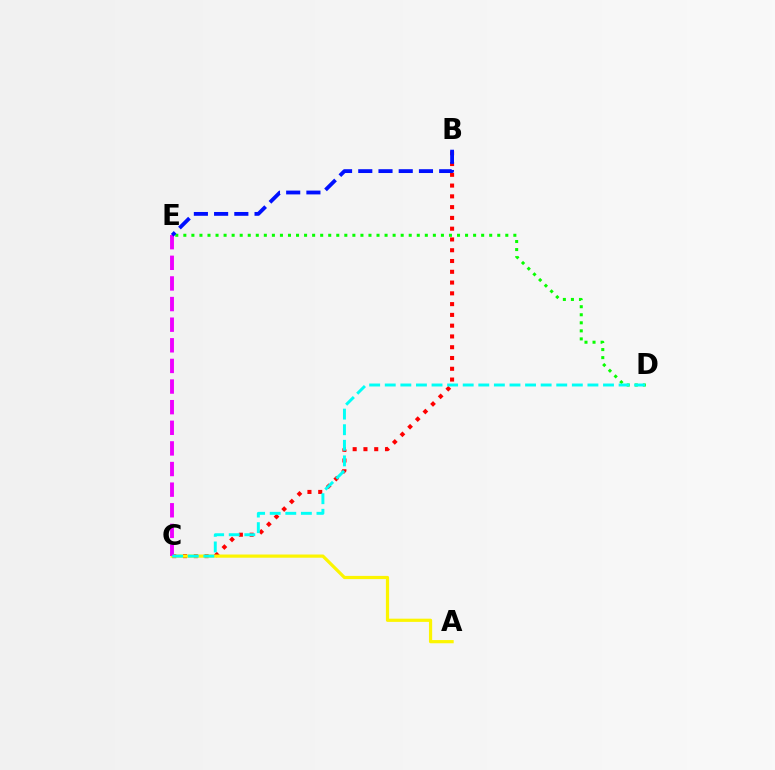{('B', 'C'): [{'color': '#ff0000', 'line_style': 'dotted', 'thickness': 2.93}], ('D', 'E'): [{'color': '#08ff00', 'line_style': 'dotted', 'thickness': 2.19}], ('A', 'C'): [{'color': '#fcf500', 'line_style': 'solid', 'thickness': 2.31}], ('C', 'E'): [{'color': '#ee00ff', 'line_style': 'dashed', 'thickness': 2.8}], ('C', 'D'): [{'color': '#00fff6', 'line_style': 'dashed', 'thickness': 2.12}], ('B', 'E'): [{'color': '#0010ff', 'line_style': 'dashed', 'thickness': 2.75}]}